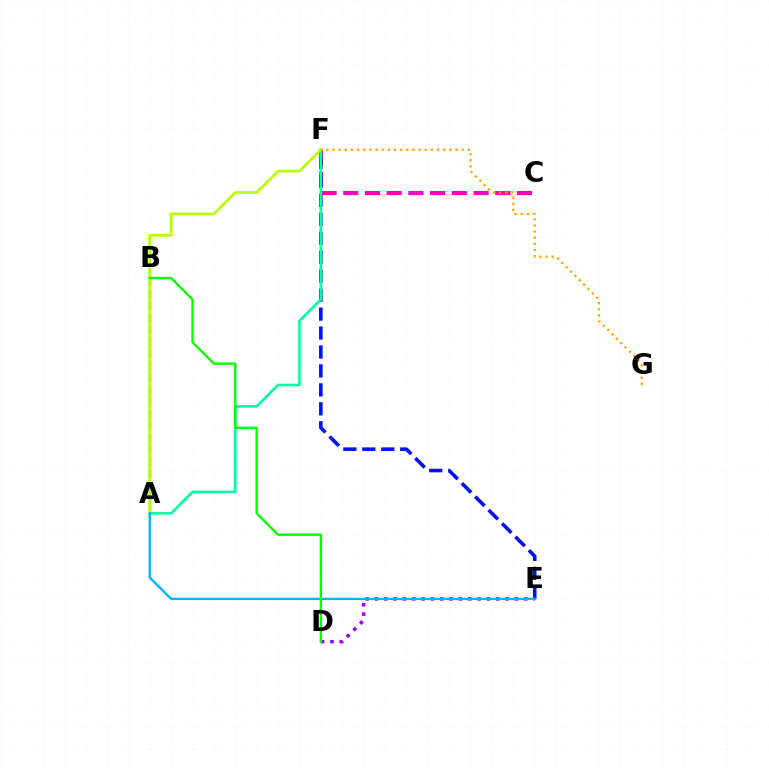{('C', 'F'): [{'color': '#ff00bd', 'line_style': 'dashed', 'thickness': 2.95}], ('E', 'F'): [{'color': '#0010ff', 'line_style': 'dashed', 'thickness': 2.57}], ('A', 'F'): [{'color': '#00ff9d', 'line_style': 'solid', 'thickness': 1.88}, {'color': '#b3ff00', 'line_style': 'solid', 'thickness': 1.94}], ('A', 'B'): [{'color': '#ff0000', 'line_style': 'dashed', 'thickness': 1.63}], ('F', 'G'): [{'color': '#ffa500', 'line_style': 'dotted', 'thickness': 1.67}], ('D', 'E'): [{'color': '#9b00ff', 'line_style': 'dotted', 'thickness': 2.54}], ('A', 'E'): [{'color': '#00b5ff', 'line_style': 'solid', 'thickness': 1.69}], ('B', 'D'): [{'color': '#08ff00', 'line_style': 'solid', 'thickness': 1.7}]}